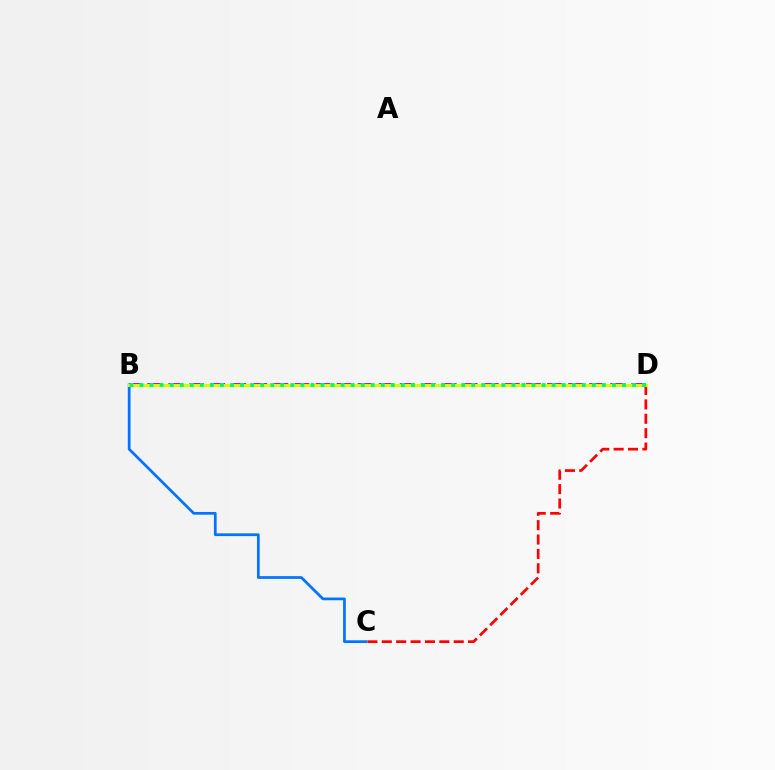{('C', 'D'): [{'color': '#ff0000', 'line_style': 'dashed', 'thickness': 1.95}], ('B', 'D'): [{'color': '#b900ff', 'line_style': 'dashed', 'thickness': 2.86}, {'color': '#d1ff00', 'line_style': 'solid', 'thickness': 2.27}, {'color': '#00ff5c', 'line_style': 'dotted', 'thickness': 2.73}], ('B', 'C'): [{'color': '#0074ff', 'line_style': 'solid', 'thickness': 1.97}]}